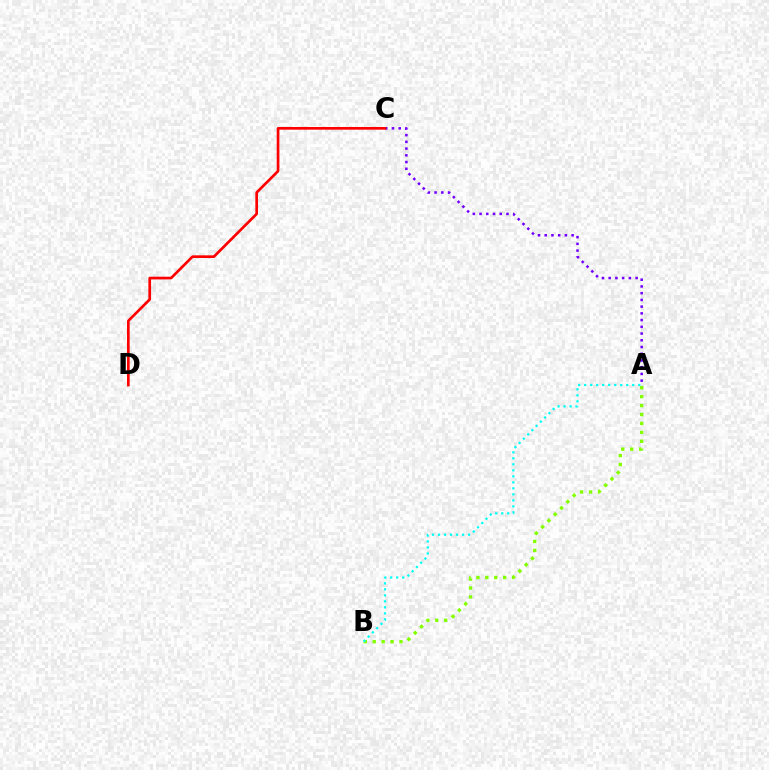{('A', 'C'): [{'color': '#7200ff', 'line_style': 'dotted', 'thickness': 1.83}], ('C', 'D'): [{'color': '#ff0000', 'line_style': 'solid', 'thickness': 1.93}], ('A', 'B'): [{'color': '#84ff00', 'line_style': 'dotted', 'thickness': 2.42}, {'color': '#00fff6', 'line_style': 'dotted', 'thickness': 1.63}]}